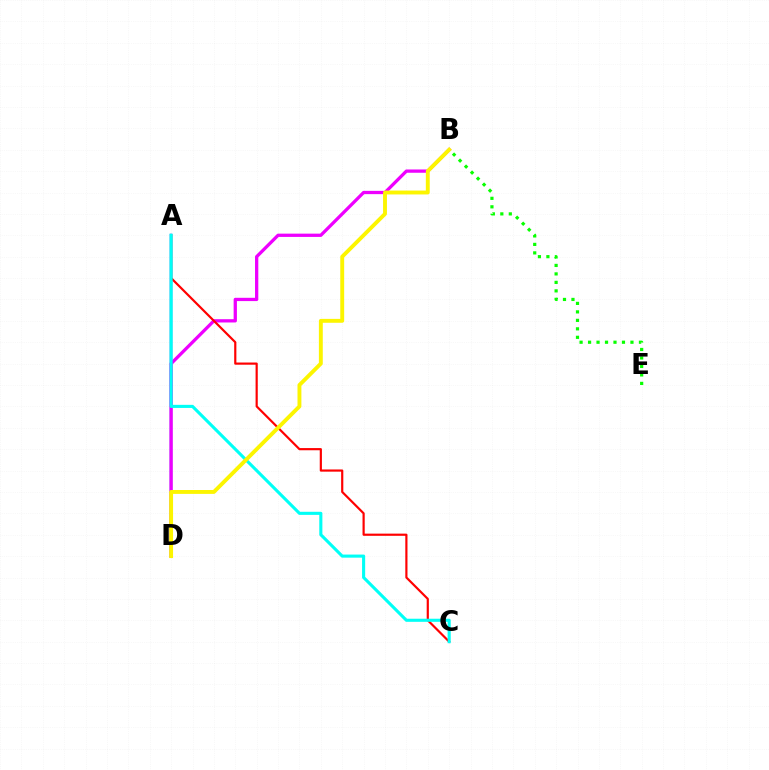{('B', 'E'): [{'color': '#08ff00', 'line_style': 'dotted', 'thickness': 2.3}], ('A', 'D'): [{'color': '#0010ff', 'line_style': 'solid', 'thickness': 1.72}], ('B', 'D'): [{'color': '#ee00ff', 'line_style': 'solid', 'thickness': 2.36}, {'color': '#fcf500', 'line_style': 'solid', 'thickness': 2.8}], ('A', 'C'): [{'color': '#ff0000', 'line_style': 'solid', 'thickness': 1.57}, {'color': '#00fff6', 'line_style': 'solid', 'thickness': 2.23}]}